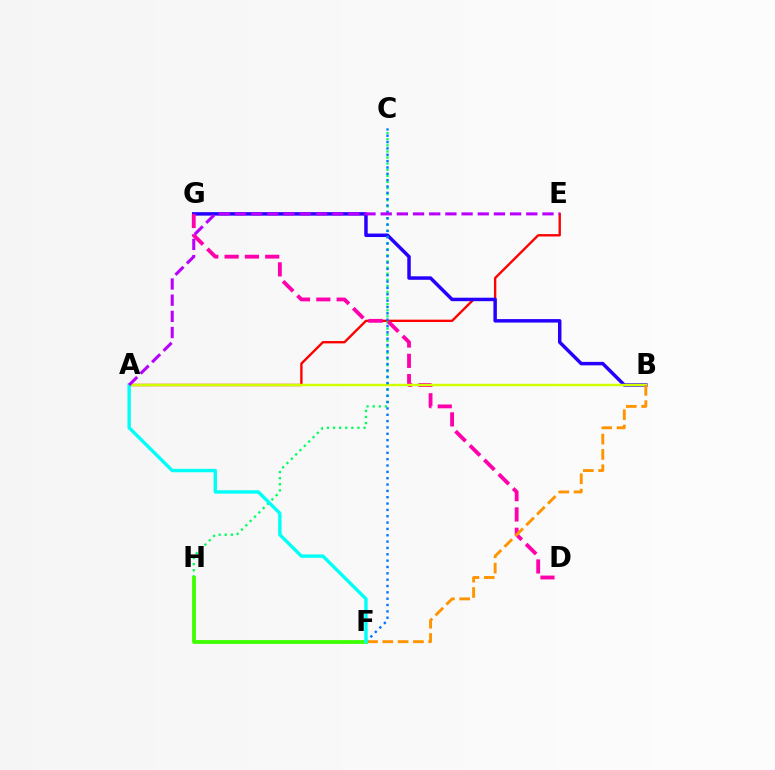{('A', 'E'): [{'color': '#ff0000', 'line_style': 'solid', 'thickness': 1.7}, {'color': '#b900ff', 'line_style': 'dashed', 'thickness': 2.2}], ('B', 'G'): [{'color': '#2500ff', 'line_style': 'solid', 'thickness': 2.5}], ('C', 'H'): [{'color': '#00ff5c', 'line_style': 'dotted', 'thickness': 1.66}], ('D', 'G'): [{'color': '#ff00ac', 'line_style': 'dashed', 'thickness': 2.76}], ('A', 'B'): [{'color': '#d1ff00', 'line_style': 'solid', 'thickness': 1.74}], ('B', 'F'): [{'color': '#ff9400', 'line_style': 'dashed', 'thickness': 2.08}], ('C', 'F'): [{'color': '#0074ff', 'line_style': 'dotted', 'thickness': 1.72}], ('F', 'H'): [{'color': '#3dff00', 'line_style': 'solid', 'thickness': 2.72}], ('A', 'F'): [{'color': '#00fff6', 'line_style': 'solid', 'thickness': 2.45}]}